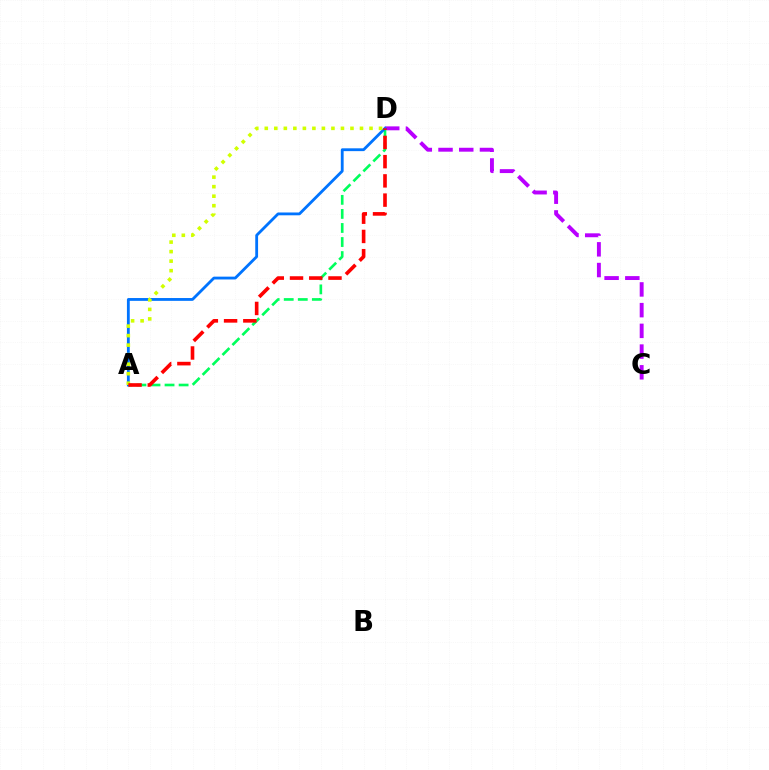{('C', 'D'): [{'color': '#b900ff', 'line_style': 'dashed', 'thickness': 2.81}], ('A', 'D'): [{'color': '#00ff5c', 'line_style': 'dashed', 'thickness': 1.91}, {'color': '#0074ff', 'line_style': 'solid', 'thickness': 2.03}, {'color': '#d1ff00', 'line_style': 'dotted', 'thickness': 2.59}, {'color': '#ff0000', 'line_style': 'dashed', 'thickness': 2.61}]}